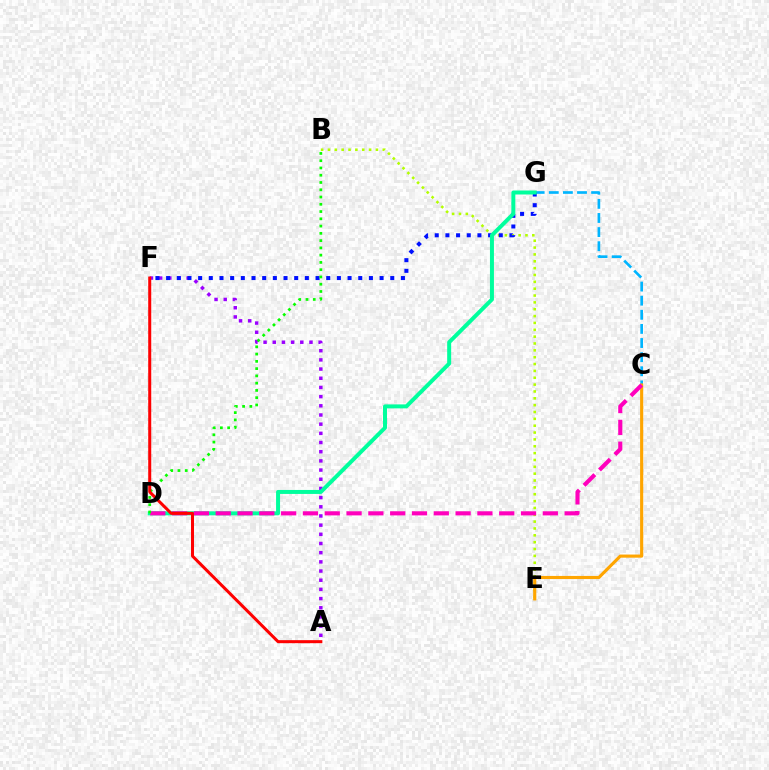{('B', 'E'): [{'color': '#b3ff00', 'line_style': 'dotted', 'thickness': 1.86}], ('C', 'G'): [{'color': '#00b5ff', 'line_style': 'dashed', 'thickness': 1.92}], ('C', 'E'): [{'color': '#ffa500', 'line_style': 'solid', 'thickness': 2.25}], ('A', 'F'): [{'color': '#9b00ff', 'line_style': 'dotted', 'thickness': 2.49}, {'color': '#ff0000', 'line_style': 'solid', 'thickness': 2.17}], ('F', 'G'): [{'color': '#0010ff', 'line_style': 'dotted', 'thickness': 2.9}], ('D', 'G'): [{'color': '#00ff9d', 'line_style': 'solid', 'thickness': 2.87}], ('C', 'D'): [{'color': '#ff00bd', 'line_style': 'dashed', 'thickness': 2.96}], ('B', 'D'): [{'color': '#08ff00', 'line_style': 'dotted', 'thickness': 1.97}]}